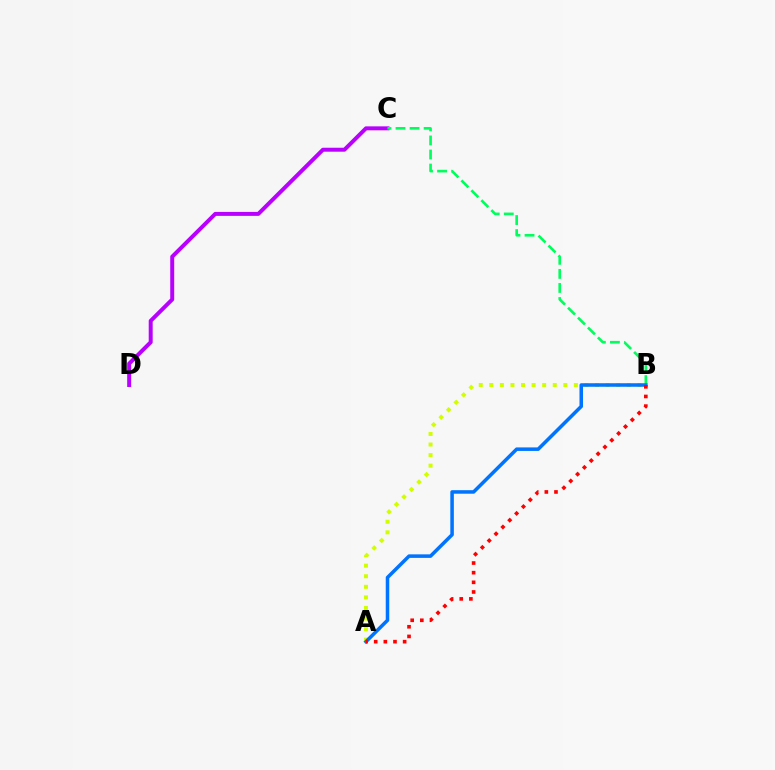{('A', 'B'): [{'color': '#d1ff00', 'line_style': 'dotted', 'thickness': 2.87}, {'color': '#0074ff', 'line_style': 'solid', 'thickness': 2.54}, {'color': '#ff0000', 'line_style': 'dotted', 'thickness': 2.62}], ('C', 'D'): [{'color': '#b900ff', 'line_style': 'solid', 'thickness': 2.85}], ('B', 'C'): [{'color': '#00ff5c', 'line_style': 'dashed', 'thickness': 1.91}]}